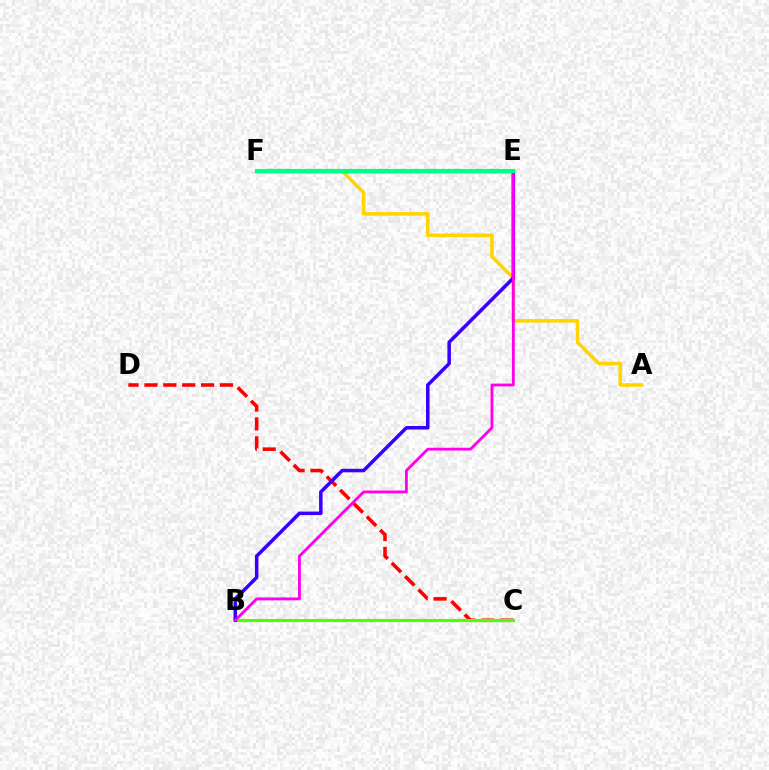{('C', 'D'): [{'color': '#ff0000', 'line_style': 'dashed', 'thickness': 2.56}], ('A', 'F'): [{'color': '#ffd500', 'line_style': 'solid', 'thickness': 2.58}], ('B', 'C'): [{'color': '#4fff00', 'line_style': 'solid', 'thickness': 2.25}], ('B', 'E'): [{'color': '#3700ff', 'line_style': 'solid', 'thickness': 2.54}, {'color': '#ff00ed', 'line_style': 'solid', 'thickness': 2.05}], ('E', 'F'): [{'color': '#009eff', 'line_style': 'solid', 'thickness': 2.5}, {'color': '#00ff86', 'line_style': 'solid', 'thickness': 2.99}]}